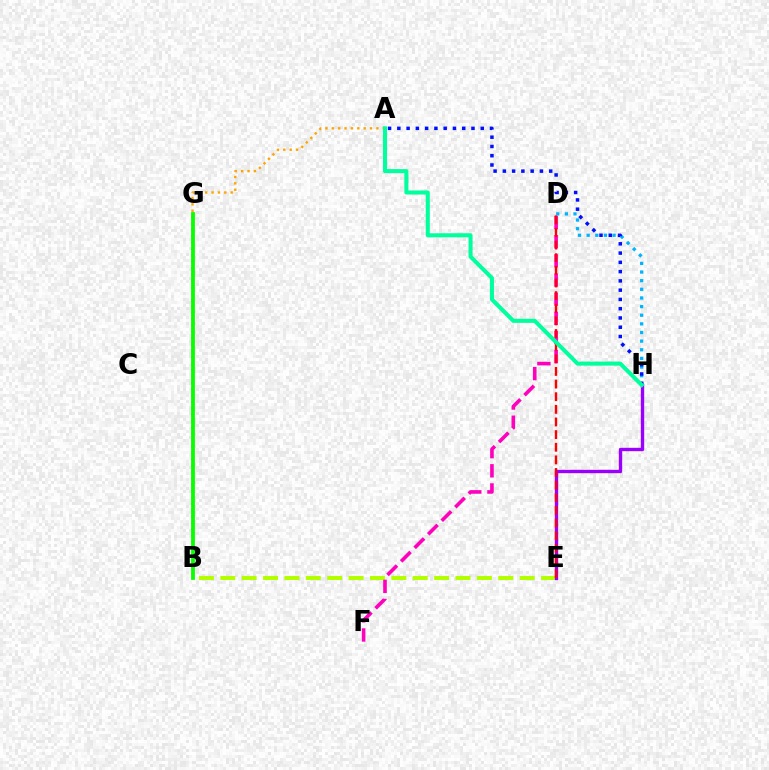{('A', 'B'): [{'color': '#ffa500', 'line_style': 'dotted', 'thickness': 1.73}], ('B', 'E'): [{'color': '#b3ff00', 'line_style': 'dashed', 'thickness': 2.9}], ('D', 'H'): [{'color': '#00b5ff', 'line_style': 'dotted', 'thickness': 2.35}], ('A', 'H'): [{'color': '#0010ff', 'line_style': 'dotted', 'thickness': 2.52}, {'color': '#00ff9d', 'line_style': 'solid', 'thickness': 2.91}], ('D', 'F'): [{'color': '#ff00bd', 'line_style': 'dashed', 'thickness': 2.6}], ('E', 'H'): [{'color': '#9b00ff', 'line_style': 'solid', 'thickness': 2.42}], ('D', 'E'): [{'color': '#ff0000', 'line_style': 'dashed', 'thickness': 1.72}], ('B', 'G'): [{'color': '#08ff00', 'line_style': 'solid', 'thickness': 2.74}]}